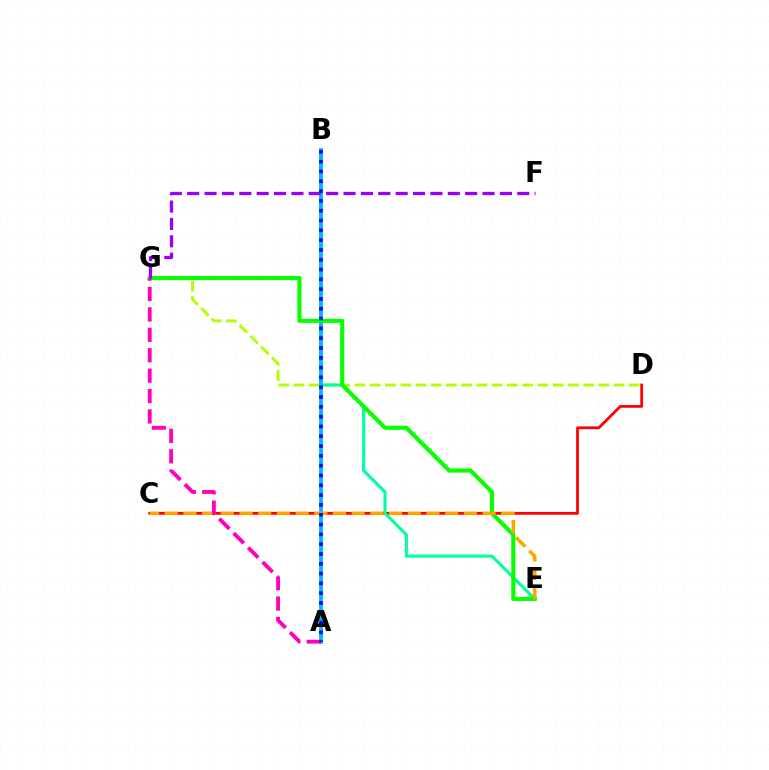{('D', 'G'): [{'color': '#b3ff00', 'line_style': 'dashed', 'thickness': 2.07}], ('C', 'D'): [{'color': '#ff0000', 'line_style': 'solid', 'thickness': 2.0}], ('B', 'E'): [{'color': '#00ff9d', 'line_style': 'solid', 'thickness': 2.21}], ('A', 'B'): [{'color': '#00b5ff', 'line_style': 'solid', 'thickness': 2.71}, {'color': '#0010ff', 'line_style': 'dotted', 'thickness': 2.66}], ('E', 'G'): [{'color': '#08ff00', 'line_style': 'solid', 'thickness': 2.97}], ('C', 'E'): [{'color': '#ffa500', 'line_style': 'dashed', 'thickness': 2.54}], ('F', 'G'): [{'color': '#9b00ff', 'line_style': 'dashed', 'thickness': 2.36}], ('A', 'G'): [{'color': '#ff00bd', 'line_style': 'dashed', 'thickness': 2.77}]}